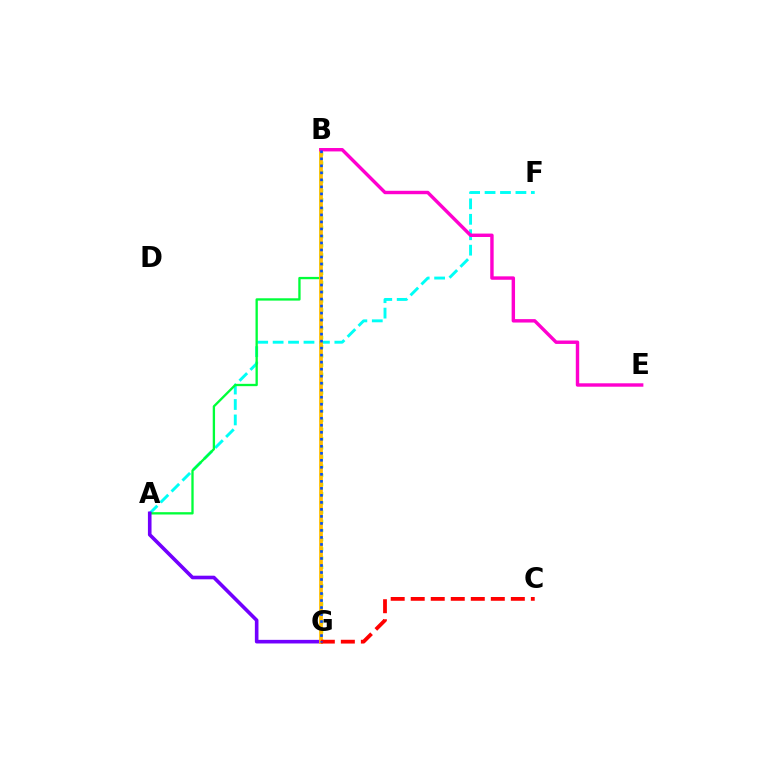{('A', 'F'): [{'color': '#00fff6', 'line_style': 'dashed', 'thickness': 2.1}], ('A', 'B'): [{'color': '#00ff39', 'line_style': 'solid', 'thickness': 1.67}], ('B', 'G'): [{'color': '#84ff00', 'line_style': 'dotted', 'thickness': 2.5}, {'color': '#ffbd00', 'line_style': 'solid', 'thickness': 2.7}, {'color': '#004bff', 'line_style': 'dotted', 'thickness': 1.9}], ('A', 'G'): [{'color': '#7200ff', 'line_style': 'solid', 'thickness': 2.6}], ('B', 'E'): [{'color': '#ff00cf', 'line_style': 'solid', 'thickness': 2.46}], ('C', 'G'): [{'color': '#ff0000', 'line_style': 'dashed', 'thickness': 2.72}]}